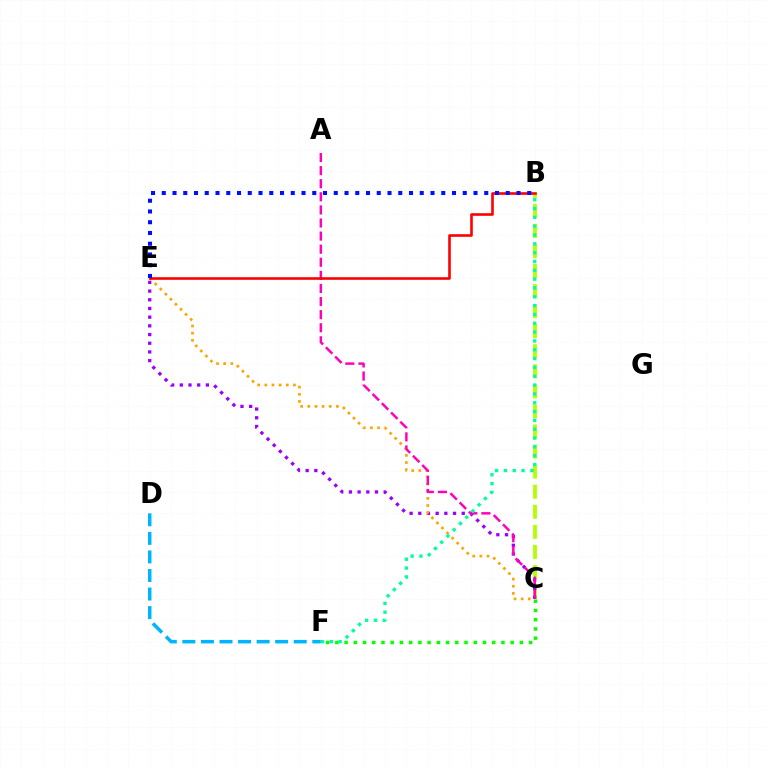{('B', 'C'): [{'color': '#b3ff00', 'line_style': 'dashed', 'thickness': 2.73}], ('C', 'E'): [{'color': '#9b00ff', 'line_style': 'dotted', 'thickness': 2.36}, {'color': '#ffa500', 'line_style': 'dotted', 'thickness': 1.94}], ('D', 'F'): [{'color': '#00b5ff', 'line_style': 'dashed', 'thickness': 2.52}], ('C', 'F'): [{'color': '#08ff00', 'line_style': 'dotted', 'thickness': 2.51}], ('A', 'C'): [{'color': '#ff00bd', 'line_style': 'dashed', 'thickness': 1.78}], ('B', 'E'): [{'color': '#ff0000', 'line_style': 'solid', 'thickness': 1.88}, {'color': '#0010ff', 'line_style': 'dotted', 'thickness': 2.92}], ('B', 'F'): [{'color': '#00ff9d', 'line_style': 'dotted', 'thickness': 2.4}]}